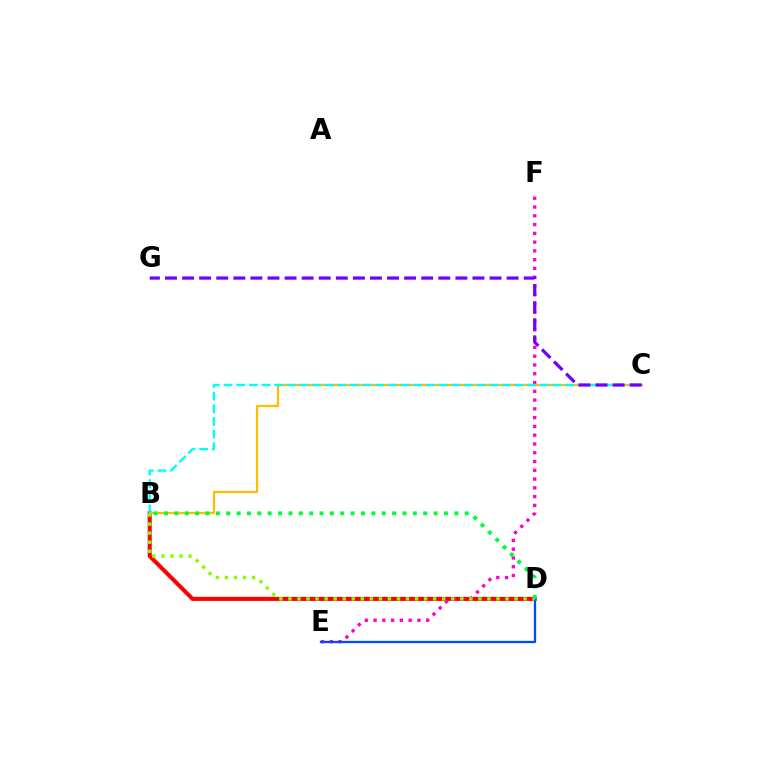{('B', 'D'): [{'color': '#ff0000', 'line_style': 'solid', 'thickness': 2.93}, {'color': '#84ff00', 'line_style': 'dotted', 'thickness': 2.46}, {'color': '#00ff39', 'line_style': 'dotted', 'thickness': 2.82}], ('B', 'C'): [{'color': '#ffbd00', 'line_style': 'solid', 'thickness': 1.61}, {'color': '#00fff6', 'line_style': 'dashed', 'thickness': 1.72}], ('E', 'F'): [{'color': '#ff00cf', 'line_style': 'dotted', 'thickness': 2.38}], ('D', 'E'): [{'color': '#004bff', 'line_style': 'solid', 'thickness': 1.65}], ('C', 'G'): [{'color': '#7200ff', 'line_style': 'dashed', 'thickness': 2.32}]}